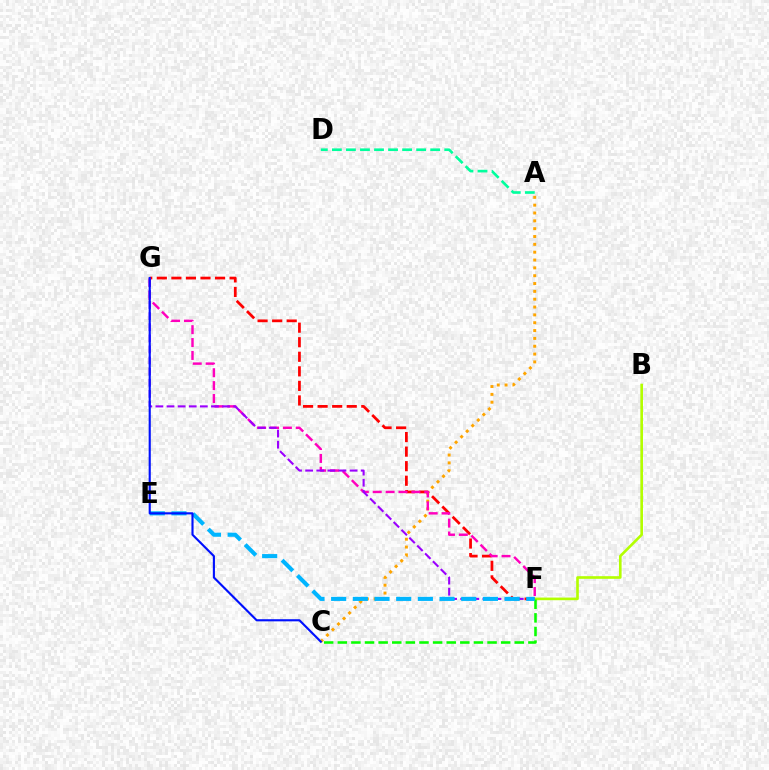{('A', 'C'): [{'color': '#ffa500', 'line_style': 'dotted', 'thickness': 2.13}], ('F', 'G'): [{'color': '#ff0000', 'line_style': 'dashed', 'thickness': 1.98}, {'color': '#ff00bd', 'line_style': 'dashed', 'thickness': 1.75}, {'color': '#9b00ff', 'line_style': 'dashed', 'thickness': 1.51}], ('A', 'D'): [{'color': '#00ff9d', 'line_style': 'dashed', 'thickness': 1.91}], ('B', 'F'): [{'color': '#b3ff00', 'line_style': 'solid', 'thickness': 1.9}], ('C', 'F'): [{'color': '#08ff00', 'line_style': 'dashed', 'thickness': 1.85}], ('E', 'F'): [{'color': '#00b5ff', 'line_style': 'dashed', 'thickness': 2.95}], ('C', 'G'): [{'color': '#0010ff', 'line_style': 'solid', 'thickness': 1.53}]}